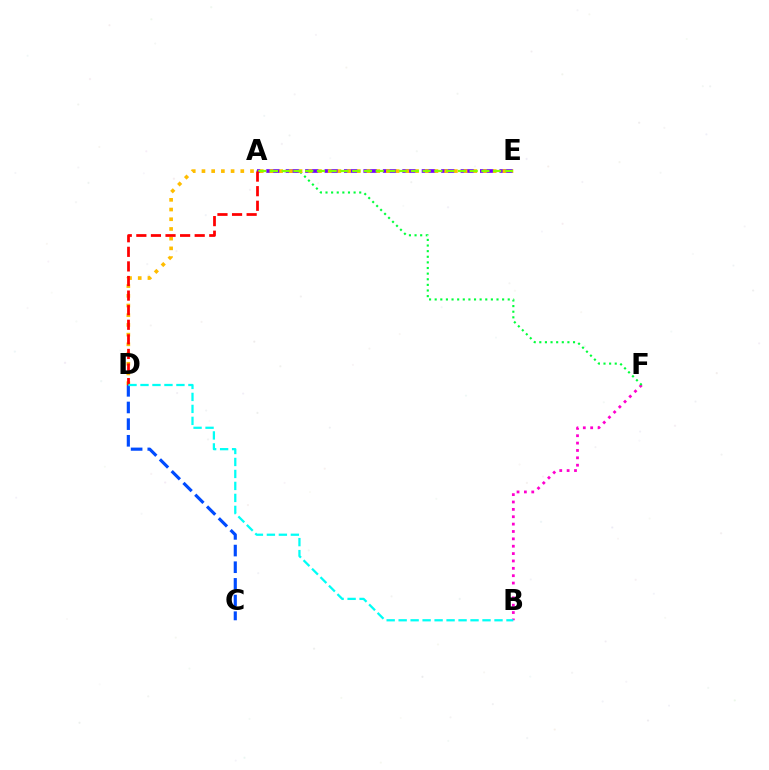{('B', 'F'): [{'color': '#ff00cf', 'line_style': 'dotted', 'thickness': 2.0}], ('A', 'F'): [{'color': '#00ff39', 'line_style': 'dotted', 'thickness': 1.53}], ('A', 'E'): [{'color': '#7200ff', 'line_style': 'dashed', 'thickness': 2.64}, {'color': '#84ff00', 'line_style': 'dashed', 'thickness': 1.6}], ('D', 'E'): [{'color': '#ffbd00', 'line_style': 'dotted', 'thickness': 2.64}], ('C', 'D'): [{'color': '#004bff', 'line_style': 'dashed', 'thickness': 2.26}], ('A', 'D'): [{'color': '#ff0000', 'line_style': 'dashed', 'thickness': 1.98}], ('B', 'D'): [{'color': '#00fff6', 'line_style': 'dashed', 'thickness': 1.63}]}